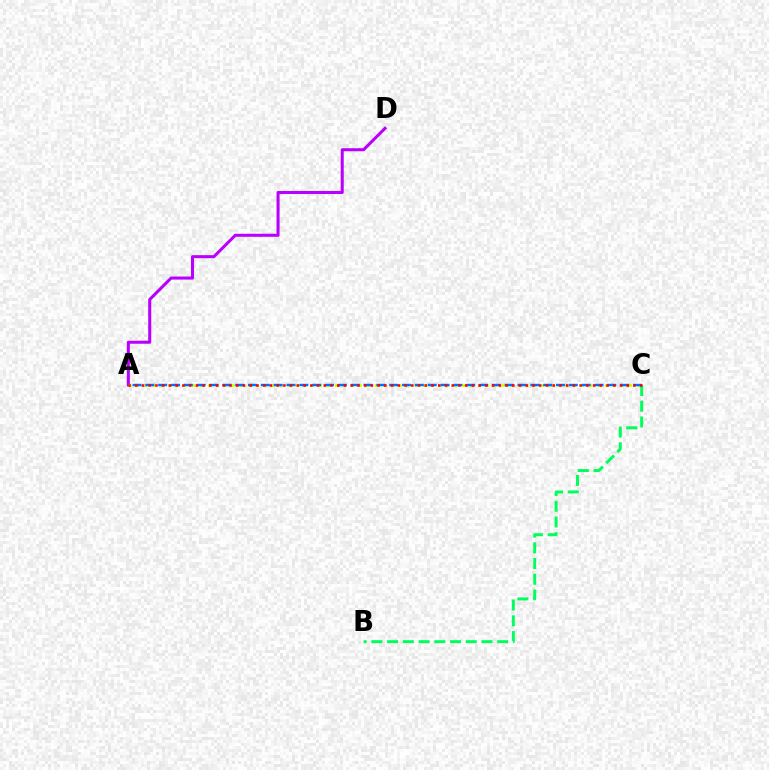{('B', 'C'): [{'color': '#00ff5c', 'line_style': 'dashed', 'thickness': 2.14}], ('A', 'D'): [{'color': '#b900ff', 'line_style': 'solid', 'thickness': 2.19}], ('A', 'C'): [{'color': '#d1ff00', 'line_style': 'dotted', 'thickness': 2.16}, {'color': '#0074ff', 'line_style': 'dashed', 'thickness': 1.74}, {'color': '#ff0000', 'line_style': 'dotted', 'thickness': 1.83}]}